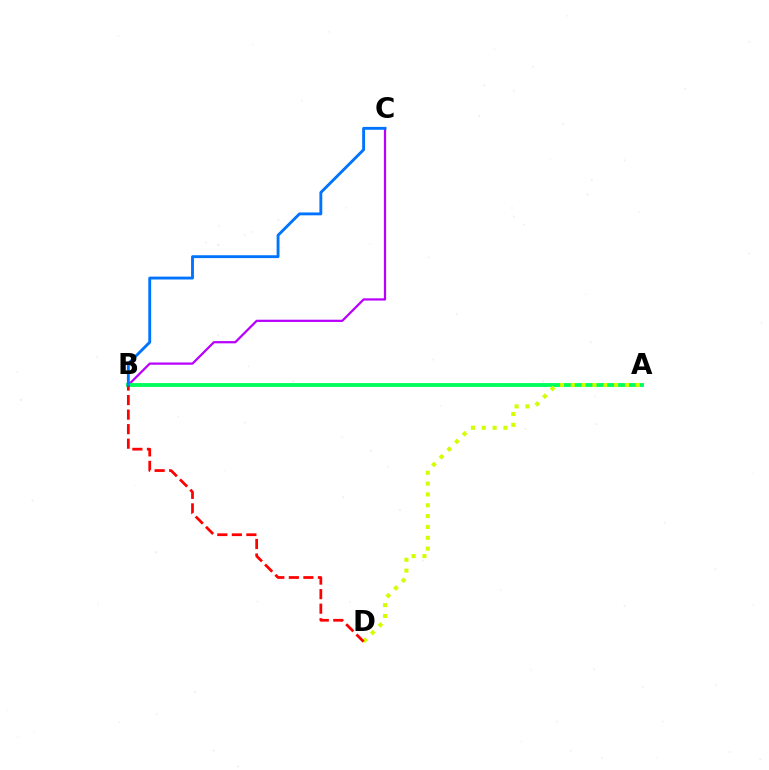{('B', 'C'): [{'color': '#b900ff', 'line_style': 'solid', 'thickness': 1.61}, {'color': '#0074ff', 'line_style': 'solid', 'thickness': 2.07}], ('A', 'B'): [{'color': '#00ff5c', 'line_style': 'solid', 'thickness': 2.78}], ('A', 'D'): [{'color': '#d1ff00', 'line_style': 'dotted', 'thickness': 2.95}], ('B', 'D'): [{'color': '#ff0000', 'line_style': 'dashed', 'thickness': 1.98}]}